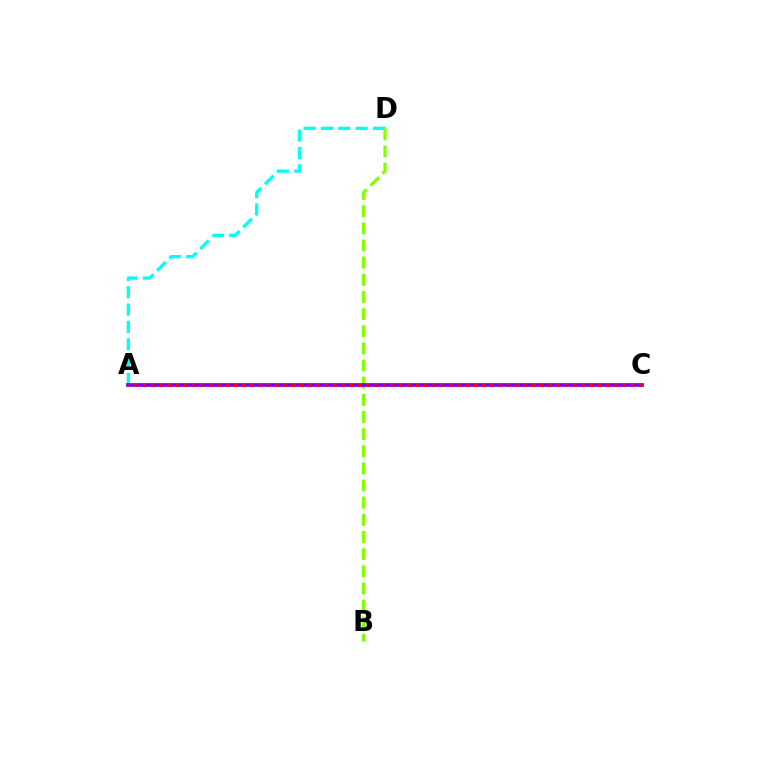{('A', 'D'): [{'color': '#00fff6', 'line_style': 'dashed', 'thickness': 2.36}], ('B', 'D'): [{'color': '#84ff00', 'line_style': 'dashed', 'thickness': 2.33}], ('A', 'C'): [{'color': '#7200ff', 'line_style': 'solid', 'thickness': 2.68}, {'color': '#ff0000', 'line_style': 'dotted', 'thickness': 2.25}]}